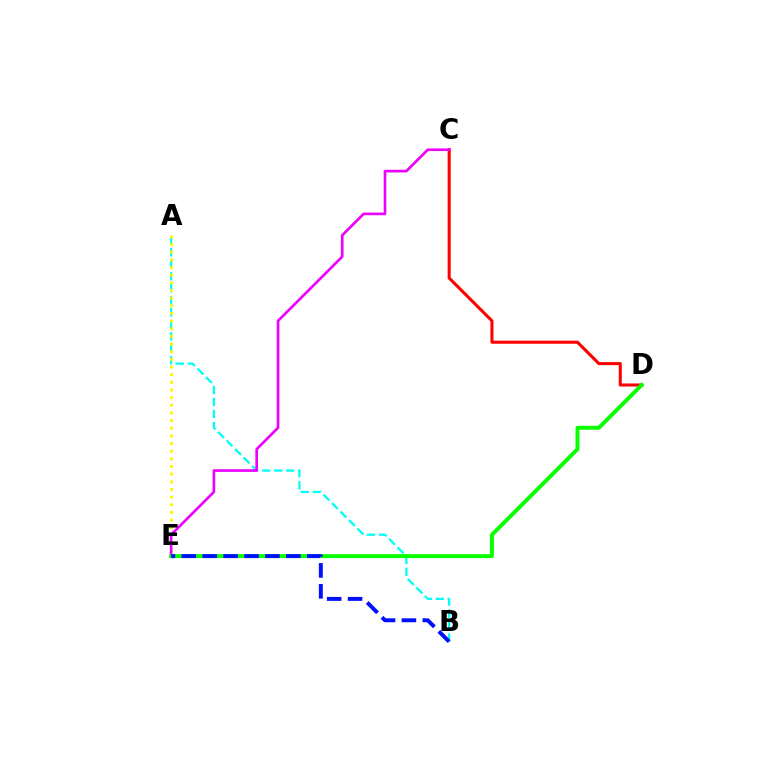{('A', 'B'): [{'color': '#00fff6', 'line_style': 'dashed', 'thickness': 1.63}], ('C', 'D'): [{'color': '#ff0000', 'line_style': 'solid', 'thickness': 2.2}], ('A', 'E'): [{'color': '#fcf500', 'line_style': 'dotted', 'thickness': 2.08}], ('C', 'E'): [{'color': '#ee00ff', 'line_style': 'solid', 'thickness': 1.91}], ('D', 'E'): [{'color': '#08ff00', 'line_style': 'solid', 'thickness': 2.84}], ('B', 'E'): [{'color': '#0010ff', 'line_style': 'dashed', 'thickness': 2.84}]}